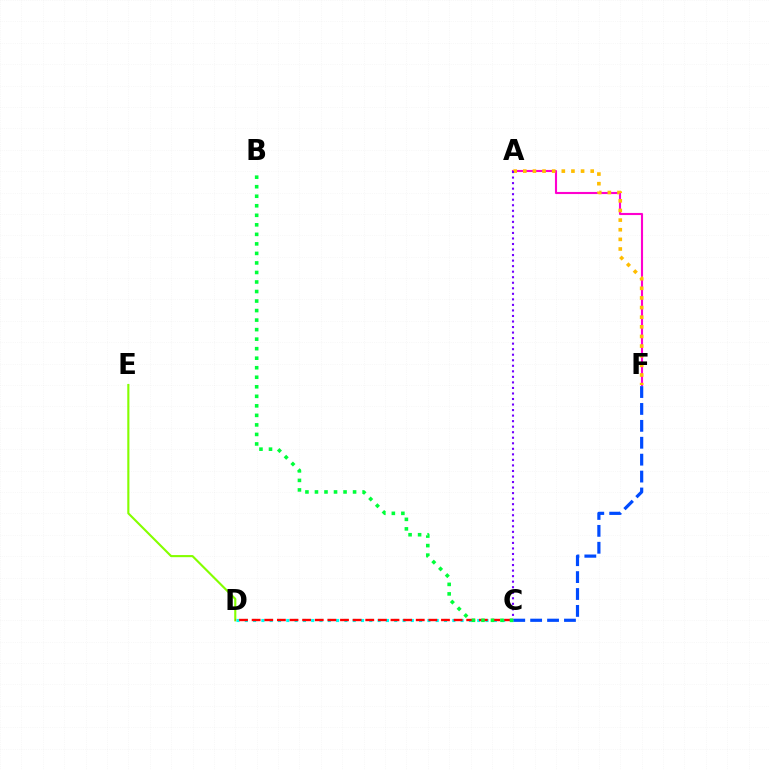{('D', 'E'): [{'color': '#84ff00', 'line_style': 'solid', 'thickness': 1.53}], ('C', 'D'): [{'color': '#00fff6', 'line_style': 'dotted', 'thickness': 2.26}, {'color': '#ff0000', 'line_style': 'dashed', 'thickness': 1.71}], ('A', 'F'): [{'color': '#ff00cf', 'line_style': 'solid', 'thickness': 1.52}, {'color': '#ffbd00', 'line_style': 'dotted', 'thickness': 2.62}], ('C', 'F'): [{'color': '#004bff', 'line_style': 'dashed', 'thickness': 2.3}], ('A', 'C'): [{'color': '#7200ff', 'line_style': 'dotted', 'thickness': 1.5}], ('B', 'C'): [{'color': '#00ff39', 'line_style': 'dotted', 'thickness': 2.59}]}